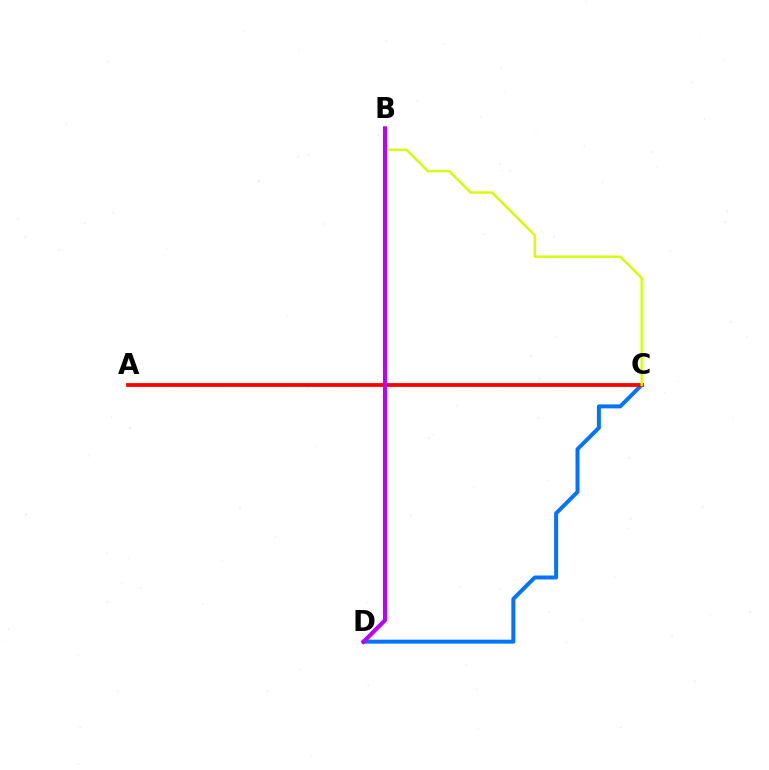{('C', 'D'): [{'color': '#0074ff', 'line_style': 'solid', 'thickness': 2.85}], ('A', 'C'): [{'color': '#00ff5c', 'line_style': 'dotted', 'thickness': 1.75}, {'color': '#ff0000', 'line_style': 'solid', 'thickness': 2.73}], ('B', 'C'): [{'color': '#d1ff00', 'line_style': 'solid', 'thickness': 1.72}], ('B', 'D'): [{'color': '#b900ff', 'line_style': 'solid', 'thickness': 2.95}]}